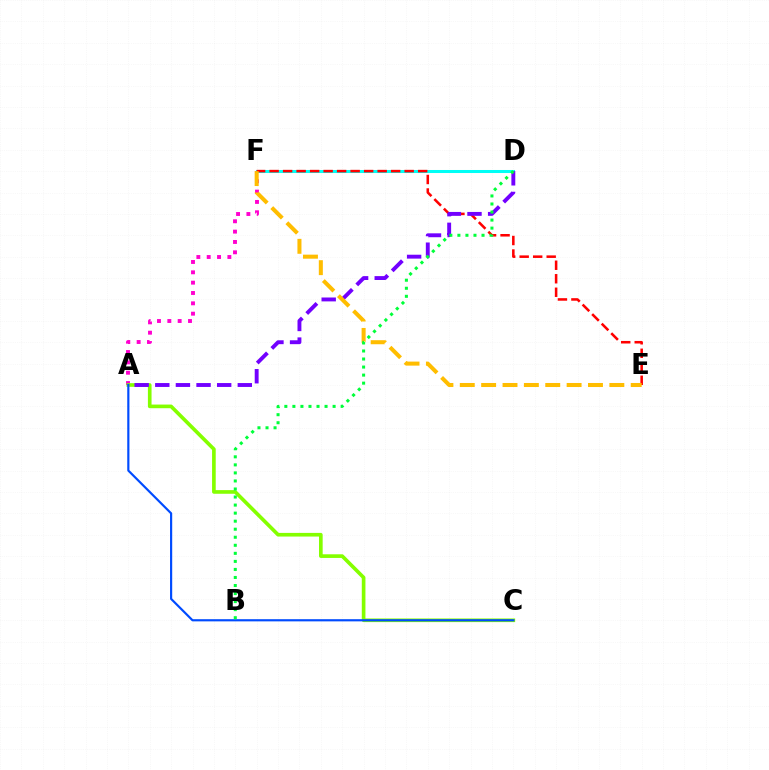{('A', 'F'): [{'color': '#ff00cf', 'line_style': 'dotted', 'thickness': 2.81}], ('D', 'F'): [{'color': '#00fff6', 'line_style': 'solid', 'thickness': 2.18}], ('E', 'F'): [{'color': '#ff0000', 'line_style': 'dashed', 'thickness': 1.83}, {'color': '#ffbd00', 'line_style': 'dashed', 'thickness': 2.9}], ('A', 'C'): [{'color': '#84ff00', 'line_style': 'solid', 'thickness': 2.63}, {'color': '#004bff', 'line_style': 'solid', 'thickness': 1.57}], ('A', 'D'): [{'color': '#7200ff', 'line_style': 'dashed', 'thickness': 2.8}], ('B', 'D'): [{'color': '#00ff39', 'line_style': 'dotted', 'thickness': 2.19}]}